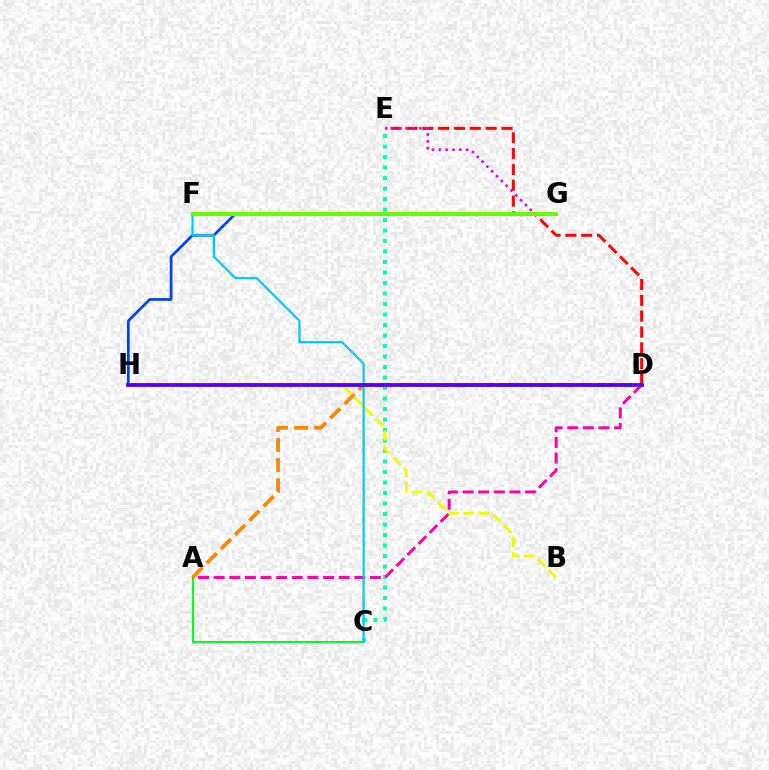{('C', 'E'): [{'color': '#00ffaf', 'line_style': 'dotted', 'thickness': 2.85}], ('B', 'H'): [{'color': '#eeff00', 'line_style': 'dashed', 'thickness': 2.06}], ('A', 'C'): [{'color': '#00ff27', 'line_style': 'solid', 'thickness': 1.51}], ('D', 'E'): [{'color': '#ff0000', 'line_style': 'dashed', 'thickness': 2.15}], ('G', 'H'): [{'color': '#003fff', 'line_style': 'solid', 'thickness': 1.95}], ('A', 'D'): [{'color': '#ff00a0', 'line_style': 'dashed', 'thickness': 2.12}, {'color': '#ff8800', 'line_style': 'dashed', 'thickness': 2.73}], ('C', 'F'): [{'color': '#00c7ff', 'line_style': 'solid', 'thickness': 1.58}], ('E', 'G'): [{'color': '#d600ff', 'line_style': 'dotted', 'thickness': 1.85}], ('F', 'G'): [{'color': '#66ff00', 'line_style': 'solid', 'thickness': 2.92}], ('D', 'H'): [{'color': '#4f00ff', 'line_style': 'solid', 'thickness': 2.72}]}